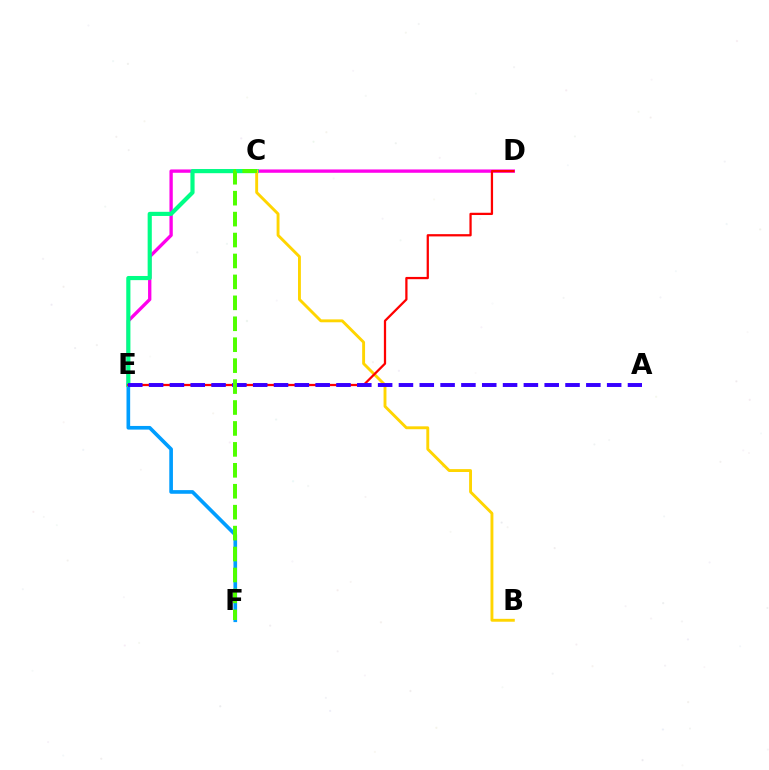{('D', 'E'): [{'color': '#ff00ed', 'line_style': 'solid', 'thickness': 2.4}, {'color': '#ff0000', 'line_style': 'solid', 'thickness': 1.63}], ('E', 'F'): [{'color': '#009eff', 'line_style': 'solid', 'thickness': 2.63}], ('C', 'E'): [{'color': '#00ff86', 'line_style': 'solid', 'thickness': 2.99}], ('B', 'C'): [{'color': '#ffd500', 'line_style': 'solid', 'thickness': 2.08}], ('A', 'E'): [{'color': '#3700ff', 'line_style': 'dashed', 'thickness': 2.83}], ('C', 'F'): [{'color': '#4fff00', 'line_style': 'dashed', 'thickness': 2.84}]}